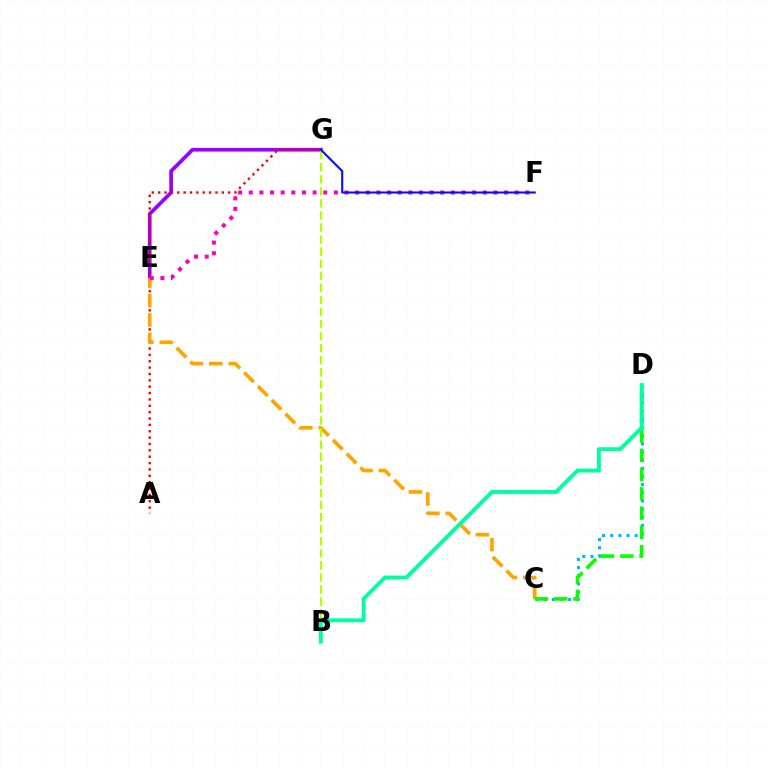{('E', 'G'): [{'color': '#9b00ff', 'line_style': 'solid', 'thickness': 2.66}], ('A', 'G'): [{'color': '#ff0000', 'line_style': 'dotted', 'thickness': 1.73}], ('C', 'E'): [{'color': '#ffa500', 'line_style': 'dashed', 'thickness': 2.64}], ('E', 'F'): [{'color': '#ff00bd', 'line_style': 'dotted', 'thickness': 2.89}], ('C', 'D'): [{'color': '#00b5ff', 'line_style': 'dotted', 'thickness': 2.22}, {'color': '#08ff00', 'line_style': 'dashed', 'thickness': 2.62}], ('B', 'G'): [{'color': '#b3ff00', 'line_style': 'dashed', 'thickness': 1.64}], ('F', 'G'): [{'color': '#0010ff', 'line_style': 'solid', 'thickness': 1.51}], ('B', 'D'): [{'color': '#00ff9d', 'line_style': 'solid', 'thickness': 2.8}]}